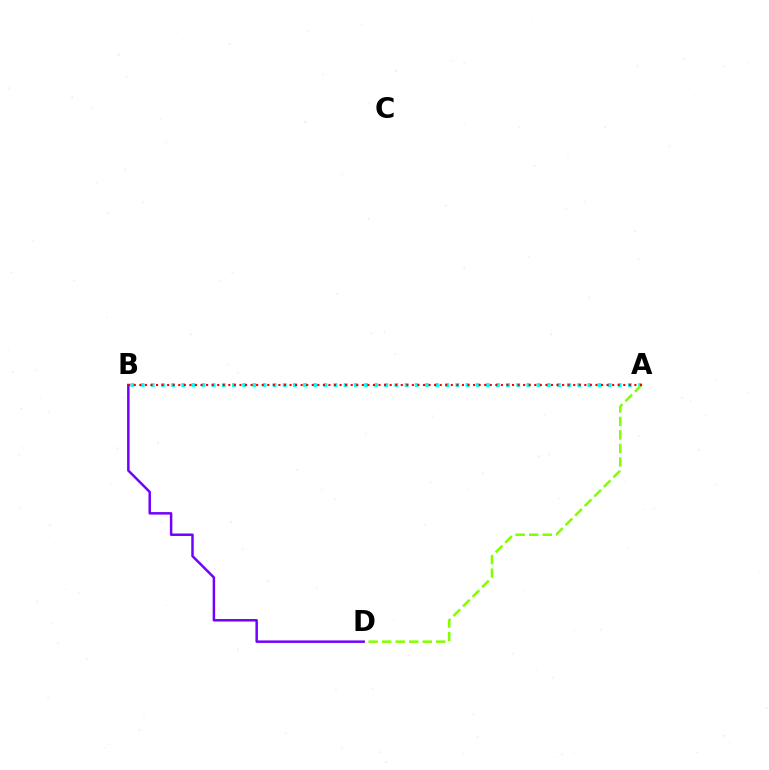{('A', 'B'): [{'color': '#00fff6', 'line_style': 'dotted', 'thickness': 2.76}, {'color': '#ff0000', 'line_style': 'dotted', 'thickness': 1.51}], ('A', 'D'): [{'color': '#84ff00', 'line_style': 'dashed', 'thickness': 1.84}], ('B', 'D'): [{'color': '#7200ff', 'line_style': 'solid', 'thickness': 1.79}]}